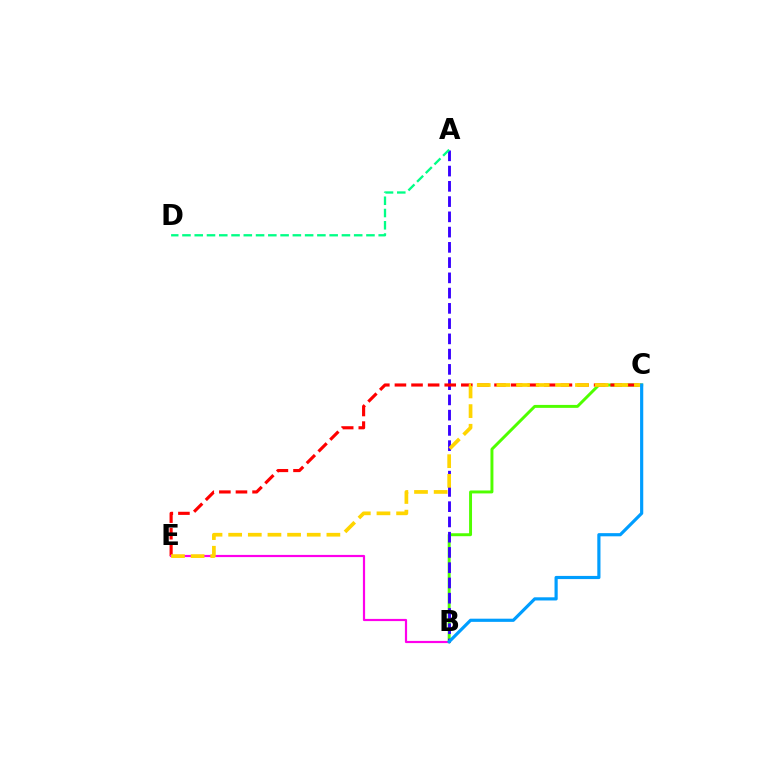{('B', 'C'): [{'color': '#4fff00', 'line_style': 'solid', 'thickness': 2.12}, {'color': '#009eff', 'line_style': 'solid', 'thickness': 2.29}], ('A', 'B'): [{'color': '#3700ff', 'line_style': 'dashed', 'thickness': 2.07}], ('C', 'E'): [{'color': '#ff0000', 'line_style': 'dashed', 'thickness': 2.26}, {'color': '#ffd500', 'line_style': 'dashed', 'thickness': 2.67}], ('B', 'E'): [{'color': '#ff00ed', 'line_style': 'solid', 'thickness': 1.57}], ('A', 'D'): [{'color': '#00ff86', 'line_style': 'dashed', 'thickness': 1.67}]}